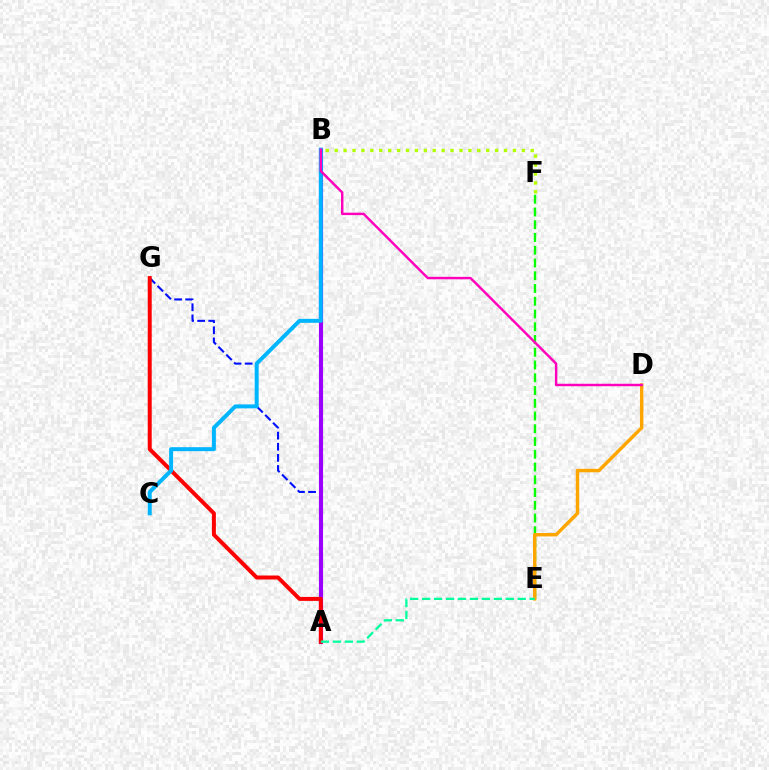{('A', 'G'): [{'color': '#0010ff', 'line_style': 'dashed', 'thickness': 1.51}, {'color': '#ff0000', 'line_style': 'solid', 'thickness': 2.86}], ('A', 'B'): [{'color': '#9b00ff', 'line_style': 'solid', 'thickness': 2.96}], ('B', 'F'): [{'color': '#b3ff00', 'line_style': 'dotted', 'thickness': 2.42}], ('B', 'C'): [{'color': '#00b5ff', 'line_style': 'solid', 'thickness': 2.86}], ('E', 'F'): [{'color': '#08ff00', 'line_style': 'dashed', 'thickness': 1.73}], ('D', 'E'): [{'color': '#ffa500', 'line_style': 'solid', 'thickness': 2.46}], ('B', 'D'): [{'color': '#ff00bd', 'line_style': 'solid', 'thickness': 1.76}], ('A', 'E'): [{'color': '#00ff9d', 'line_style': 'dashed', 'thickness': 1.62}]}